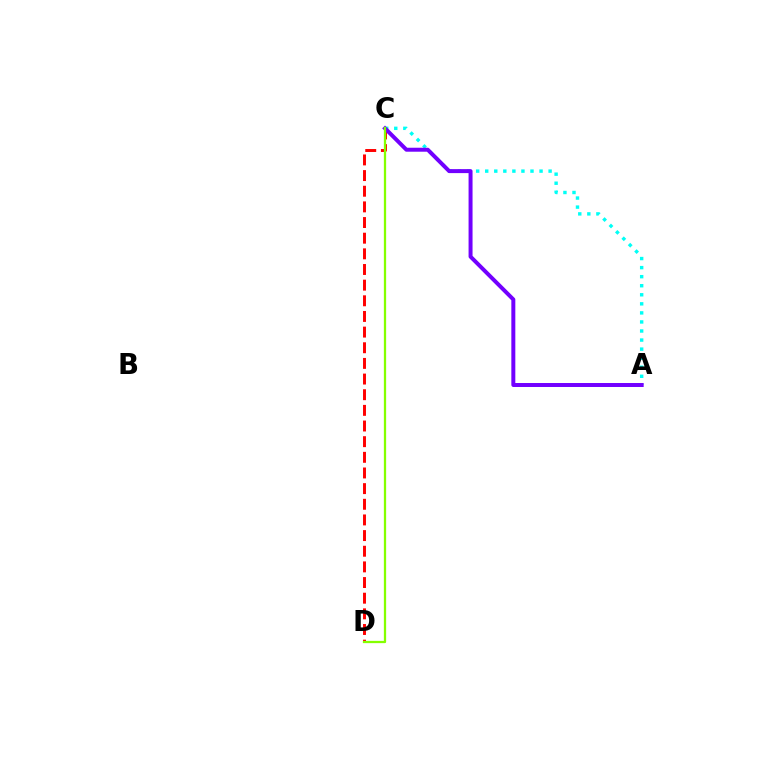{('A', 'C'): [{'color': '#00fff6', 'line_style': 'dotted', 'thickness': 2.46}, {'color': '#7200ff', 'line_style': 'solid', 'thickness': 2.86}], ('C', 'D'): [{'color': '#ff0000', 'line_style': 'dashed', 'thickness': 2.13}, {'color': '#84ff00', 'line_style': 'solid', 'thickness': 1.64}]}